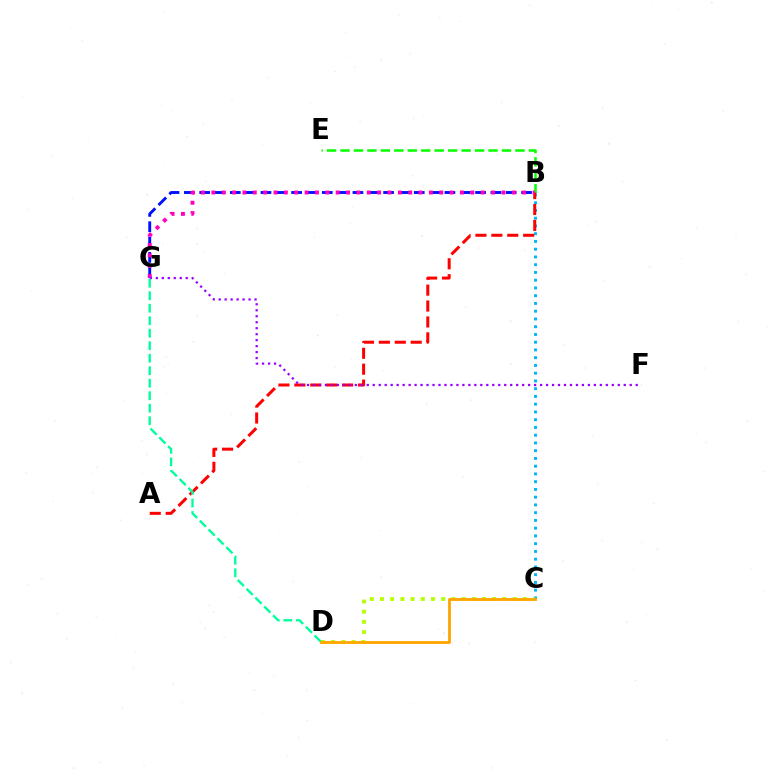{('B', 'G'): [{'color': '#0010ff', 'line_style': 'dashed', 'thickness': 2.08}, {'color': '#ff00bd', 'line_style': 'dotted', 'thickness': 2.82}], ('B', 'E'): [{'color': '#08ff00', 'line_style': 'dashed', 'thickness': 1.83}], ('B', 'C'): [{'color': '#00b5ff', 'line_style': 'dotted', 'thickness': 2.11}], ('A', 'B'): [{'color': '#ff0000', 'line_style': 'dashed', 'thickness': 2.16}], ('C', 'D'): [{'color': '#b3ff00', 'line_style': 'dotted', 'thickness': 2.77}, {'color': '#ffa500', 'line_style': 'solid', 'thickness': 2.03}], ('F', 'G'): [{'color': '#9b00ff', 'line_style': 'dotted', 'thickness': 1.62}], ('D', 'G'): [{'color': '#00ff9d', 'line_style': 'dashed', 'thickness': 1.7}]}